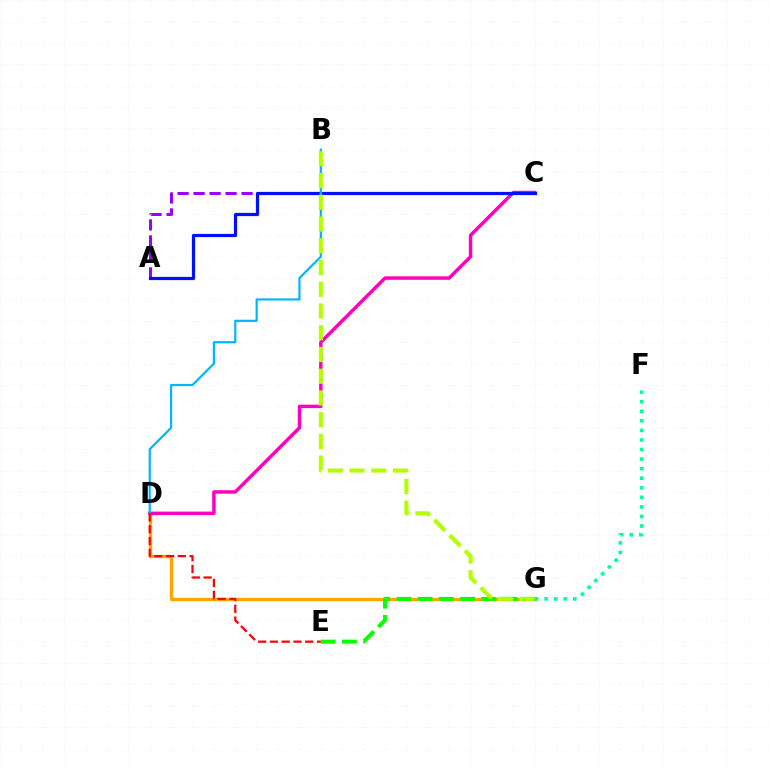{('D', 'G'): [{'color': '#ffa500', 'line_style': 'solid', 'thickness': 2.38}], ('E', 'G'): [{'color': '#08ff00', 'line_style': 'dashed', 'thickness': 2.88}], ('A', 'C'): [{'color': '#9b00ff', 'line_style': 'dashed', 'thickness': 2.17}, {'color': '#0010ff', 'line_style': 'solid', 'thickness': 2.3}], ('C', 'D'): [{'color': '#ff00bd', 'line_style': 'solid', 'thickness': 2.48}], ('B', 'D'): [{'color': '#00b5ff', 'line_style': 'solid', 'thickness': 1.56}], ('D', 'E'): [{'color': '#ff0000', 'line_style': 'dashed', 'thickness': 1.6}], ('B', 'G'): [{'color': '#b3ff00', 'line_style': 'dashed', 'thickness': 2.95}], ('F', 'G'): [{'color': '#00ff9d', 'line_style': 'dotted', 'thickness': 2.6}]}